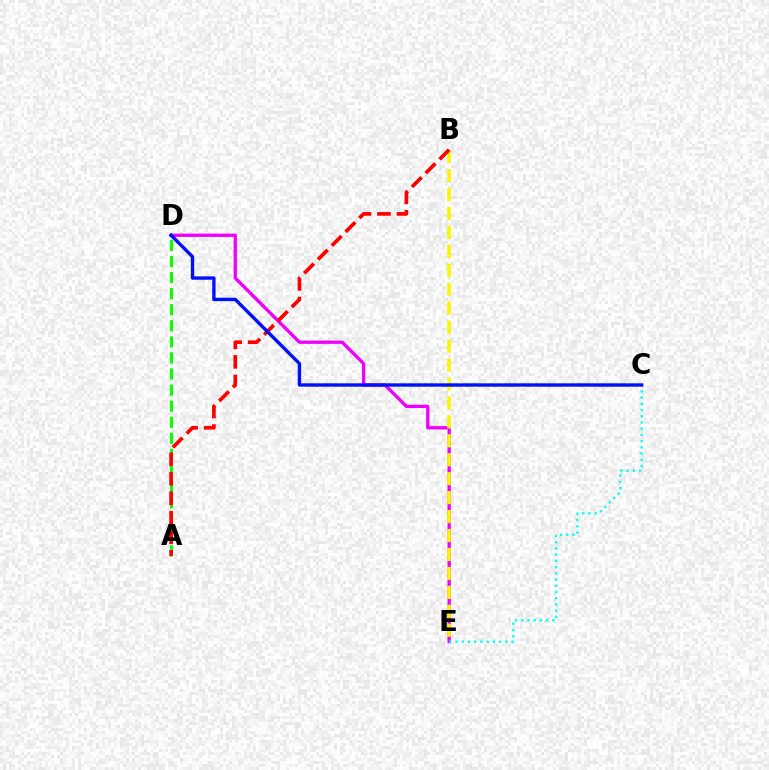{('D', 'E'): [{'color': '#ee00ff', 'line_style': 'solid', 'thickness': 2.38}], ('C', 'E'): [{'color': '#00fff6', 'line_style': 'dotted', 'thickness': 1.69}], ('A', 'D'): [{'color': '#08ff00', 'line_style': 'dashed', 'thickness': 2.18}], ('B', 'E'): [{'color': '#fcf500', 'line_style': 'dashed', 'thickness': 2.57}], ('A', 'B'): [{'color': '#ff0000', 'line_style': 'dashed', 'thickness': 2.65}], ('C', 'D'): [{'color': '#0010ff', 'line_style': 'solid', 'thickness': 2.43}]}